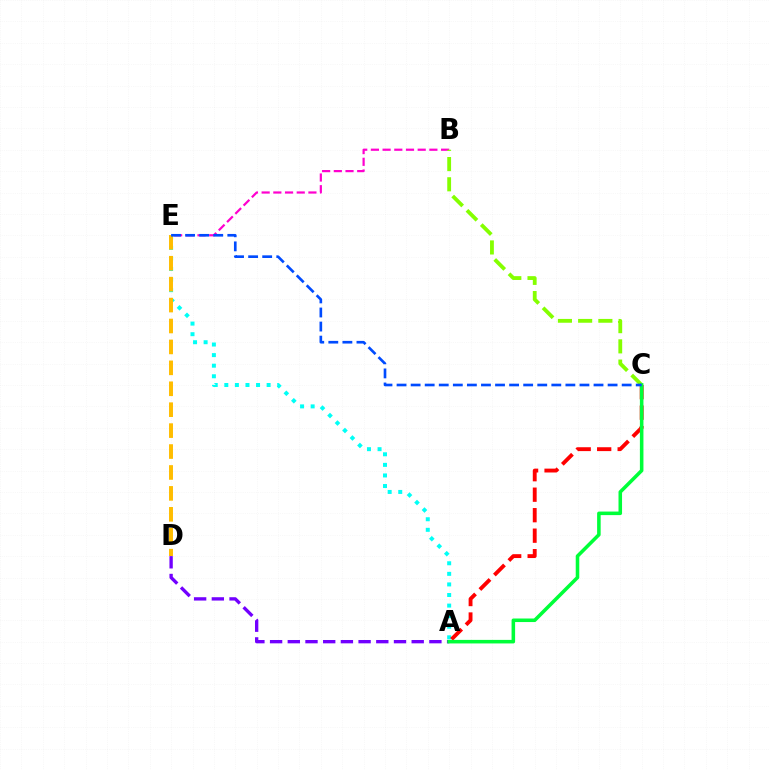{('B', 'E'): [{'color': '#ff00cf', 'line_style': 'dashed', 'thickness': 1.59}], ('A', 'E'): [{'color': '#00fff6', 'line_style': 'dotted', 'thickness': 2.87}], ('A', 'D'): [{'color': '#7200ff', 'line_style': 'dashed', 'thickness': 2.4}], ('A', 'C'): [{'color': '#ff0000', 'line_style': 'dashed', 'thickness': 2.78}, {'color': '#00ff39', 'line_style': 'solid', 'thickness': 2.56}], ('D', 'E'): [{'color': '#ffbd00', 'line_style': 'dashed', 'thickness': 2.84}], ('B', 'C'): [{'color': '#84ff00', 'line_style': 'dashed', 'thickness': 2.75}], ('C', 'E'): [{'color': '#004bff', 'line_style': 'dashed', 'thickness': 1.91}]}